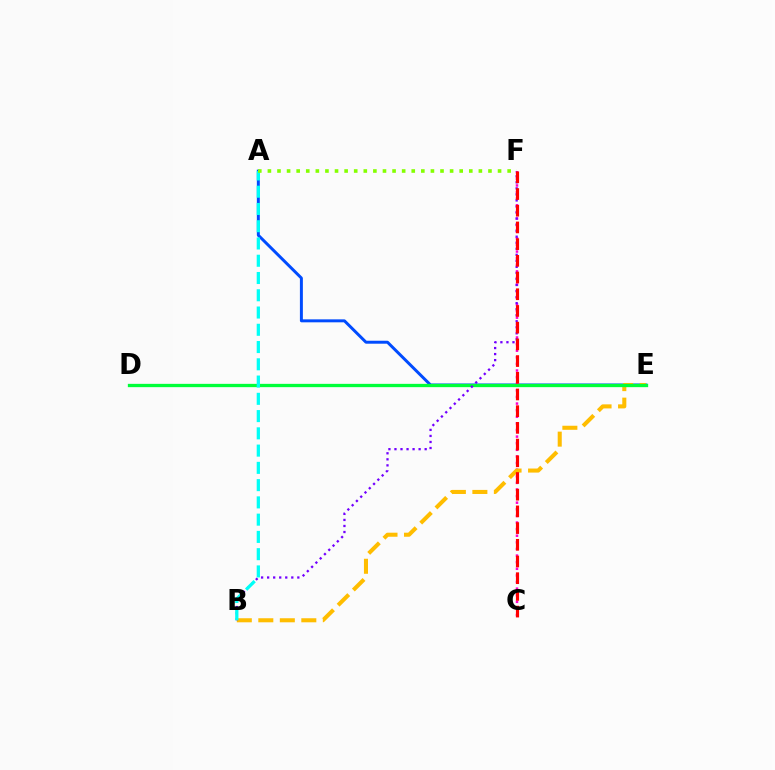{('A', 'E'): [{'color': '#004bff', 'line_style': 'solid', 'thickness': 2.14}], ('C', 'F'): [{'color': '#ff00cf', 'line_style': 'dotted', 'thickness': 1.8}, {'color': '#ff0000', 'line_style': 'dashed', 'thickness': 2.27}], ('B', 'E'): [{'color': '#ffbd00', 'line_style': 'dashed', 'thickness': 2.92}], ('D', 'E'): [{'color': '#00ff39', 'line_style': 'solid', 'thickness': 2.38}], ('B', 'F'): [{'color': '#7200ff', 'line_style': 'dotted', 'thickness': 1.64}], ('A', 'B'): [{'color': '#00fff6', 'line_style': 'dashed', 'thickness': 2.34}], ('A', 'F'): [{'color': '#84ff00', 'line_style': 'dotted', 'thickness': 2.61}]}